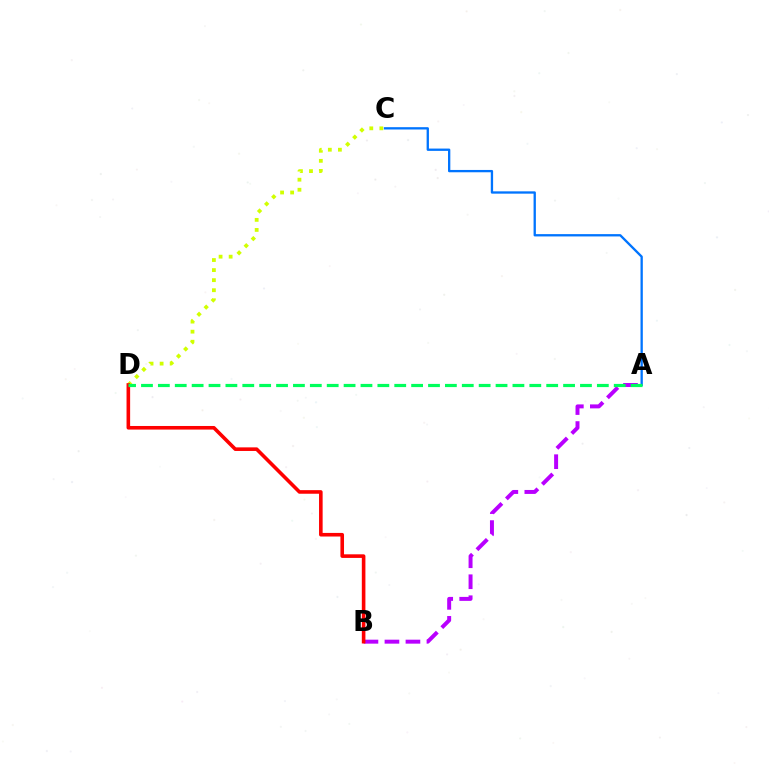{('C', 'D'): [{'color': '#d1ff00', 'line_style': 'dotted', 'thickness': 2.73}], ('A', 'C'): [{'color': '#0074ff', 'line_style': 'solid', 'thickness': 1.67}], ('A', 'B'): [{'color': '#b900ff', 'line_style': 'dashed', 'thickness': 2.85}], ('B', 'D'): [{'color': '#ff0000', 'line_style': 'solid', 'thickness': 2.59}], ('A', 'D'): [{'color': '#00ff5c', 'line_style': 'dashed', 'thickness': 2.29}]}